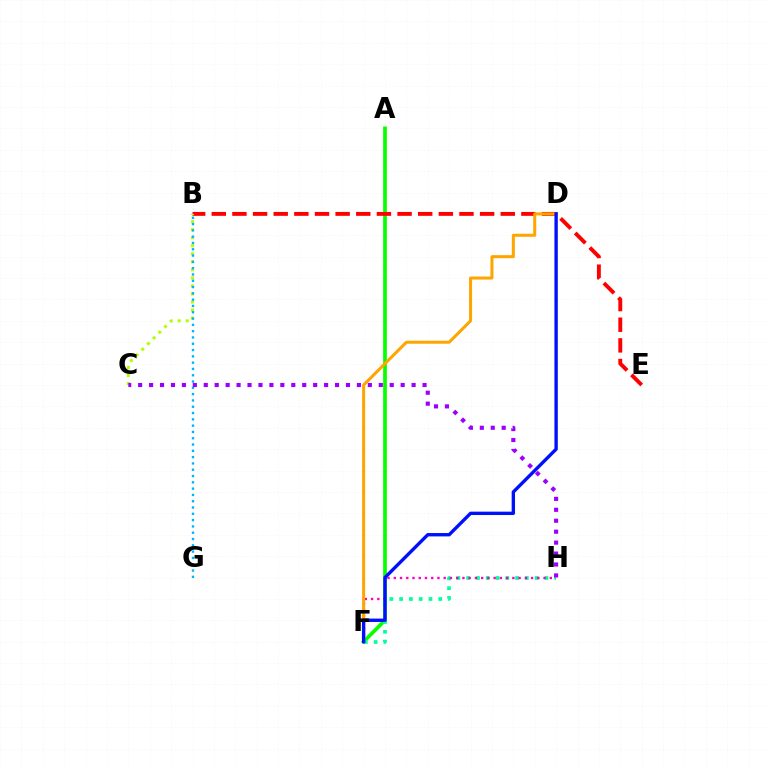{('A', 'F'): [{'color': '#08ff00', 'line_style': 'solid', 'thickness': 2.66}], ('F', 'H'): [{'color': '#00ff9d', 'line_style': 'dotted', 'thickness': 2.66}, {'color': '#ff00bd', 'line_style': 'dotted', 'thickness': 1.7}], ('B', 'E'): [{'color': '#ff0000', 'line_style': 'dashed', 'thickness': 2.8}], ('B', 'C'): [{'color': '#b3ff00', 'line_style': 'dotted', 'thickness': 2.18}], ('B', 'G'): [{'color': '#00b5ff', 'line_style': 'dotted', 'thickness': 1.71}], ('D', 'F'): [{'color': '#ffa500', 'line_style': 'solid', 'thickness': 2.18}, {'color': '#0010ff', 'line_style': 'solid', 'thickness': 2.42}], ('C', 'H'): [{'color': '#9b00ff', 'line_style': 'dotted', 'thickness': 2.97}]}